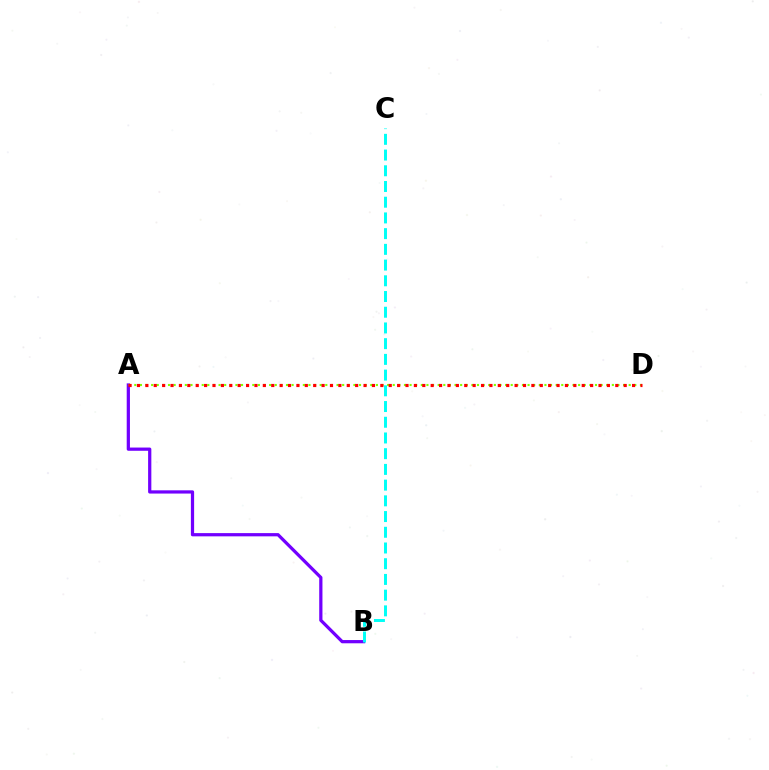{('A', 'B'): [{'color': '#7200ff', 'line_style': 'solid', 'thickness': 2.33}], ('A', 'D'): [{'color': '#84ff00', 'line_style': 'dotted', 'thickness': 1.53}, {'color': '#ff0000', 'line_style': 'dotted', 'thickness': 2.28}], ('B', 'C'): [{'color': '#00fff6', 'line_style': 'dashed', 'thickness': 2.14}]}